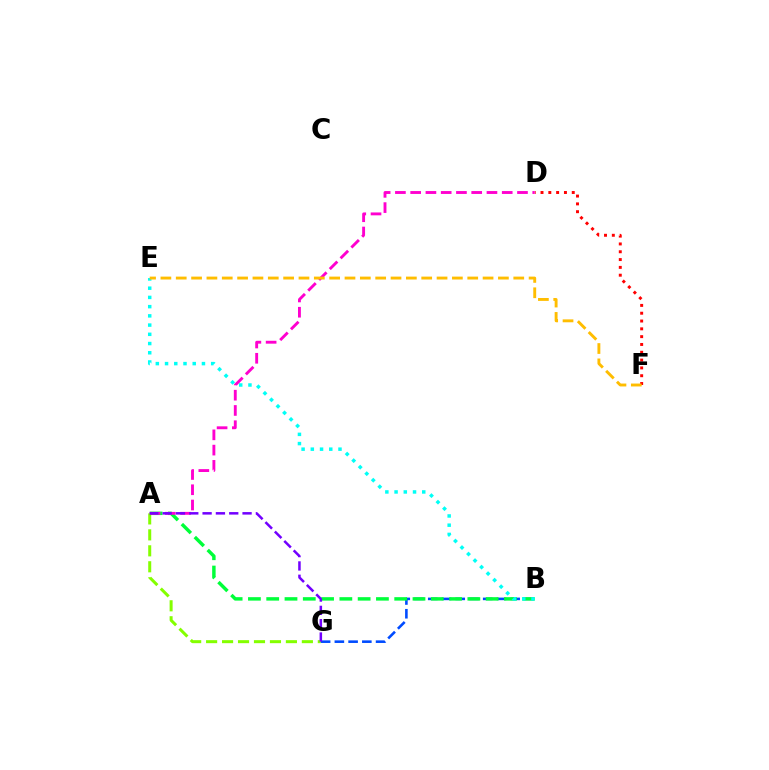{('A', 'G'): [{'color': '#84ff00', 'line_style': 'dashed', 'thickness': 2.17}, {'color': '#7200ff', 'line_style': 'dashed', 'thickness': 1.81}], ('B', 'G'): [{'color': '#004bff', 'line_style': 'dashed', 'thickness': 1.87}], ('D', 'F'): [{'color': '#ff0000', 'line_style': 'dotted', 'thickness': 2.12}], ('A', 'B'): [{'color': '#00ff39', 'line_style': 'dashed', 'thickness': 2.48}], ('A', 'D'): [{'color': '#ff00cf', 'line_style': 'dashed', 'thickness': 2.07}], ('B', 'E'): [{'color': '#00fff6', 'line_style': 'dotted', 'thickness': 2.51}], ('E', 'F'): [{'color': '#ffbd00', 'line_style': 'dashed', 'thickness': 2.08}]}